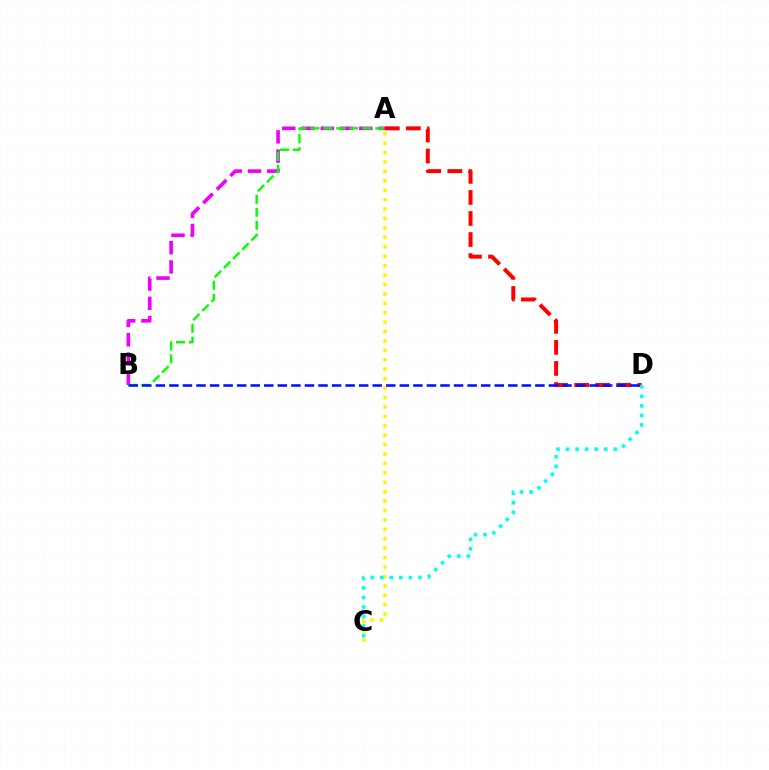{('A', 'B'): [{'color': '#ee00ff', 'line_style': 'dashed', 'thickness': 2.62}, {'color': '#08ff00', 'line_style': 'dashed', 'thickness': 1.76}], ('A', 'D'): [{'color': '#ff0000', 'line_style': 'dashed', 'thickness': 2.86}], ('A', 'C'): [{'color': '#fcf500', 'line_style': 'dotted', 'thickness': 2.56}], ('C', 'D'): [{'color': '#00fff6', 'line_style': 'dotted', 'thickness': 2.59}], ('B', 'D'): [{'color': '#0010ff', 'line_style': 'dashed', 'thickness': 1.84}]}